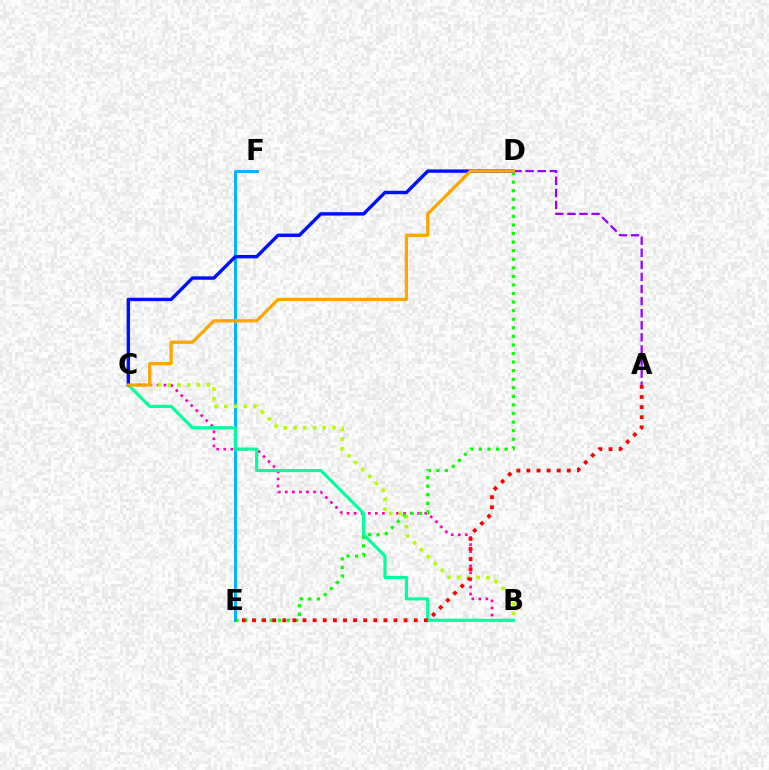{('A', 'D'): [{'color': '#9b00ff', 'line_style': 'dashed', 'thickness': 1.64}], ('B', 'C'): [{'color': '#ff00bd', 'line_style': 'dotted', 'thickness': 1.92}, {'color': '#00ff9d', 'line_style': 'solid', 'thickness': 2.26}, {'color': '#b3ff00', 'line_style': 'dotted', 'thickness': 2.65}], ('E', 'F'): [{'color': '#00b5ff', 'line_style': 'solid', 'thickness': 2.12}], ('D', 'E'): [{'color': '#08ff00', 'line_style': 'dotted', 'thickness': 2.33}], ('C', 'D'): [{'color': '#0010ff', 'line_style': 'solid', 'thickness': 2.45}, {'color': '#ffa500', 'line_style': 'solid', 'thickness': 2.36}], ('A', 'E'): [{'color': '#ff0000', 'line_style': 'dotted', 'thickness': 2.75}]}